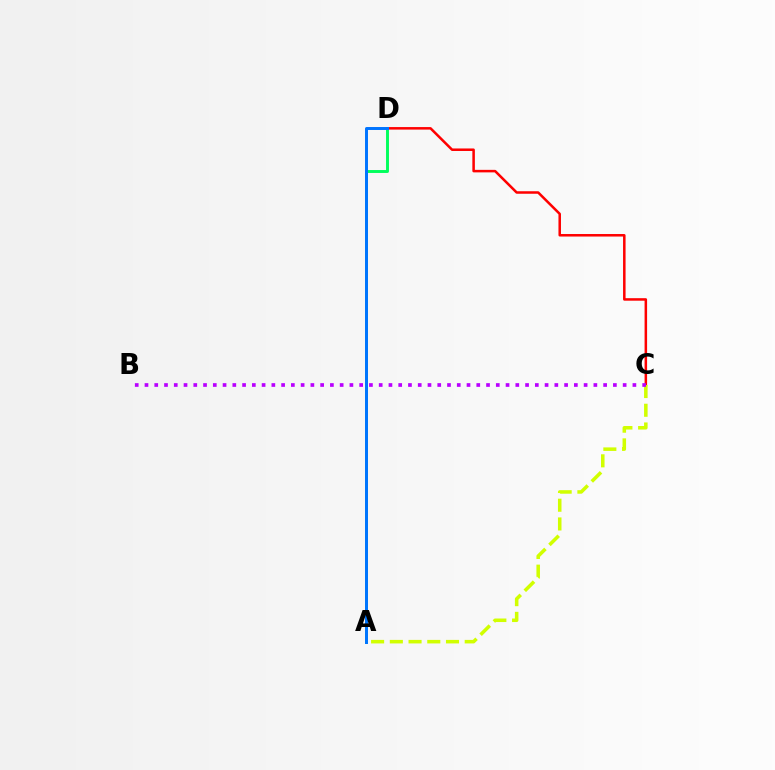{('C', 'D'): [{'color': '#ff0000', 'line_style': 'solid', 'thickness': 1.81}], ('A', 'C'): [{'color': '#d1ff00', 'line_style': 'dashed', 'thickness': 2.54}], ('B', 'C'): [{'color': '#b900ff', 'line_style': 'dotted', 'thickness': 2.65}], ('A', 'D'): [{'color': '#00ff5c', 'line_style': 'solid', 'thickness': 2.1}, {'color': '#0074ff', 'line_style': 'solid', 'thickness': 2.13}]}